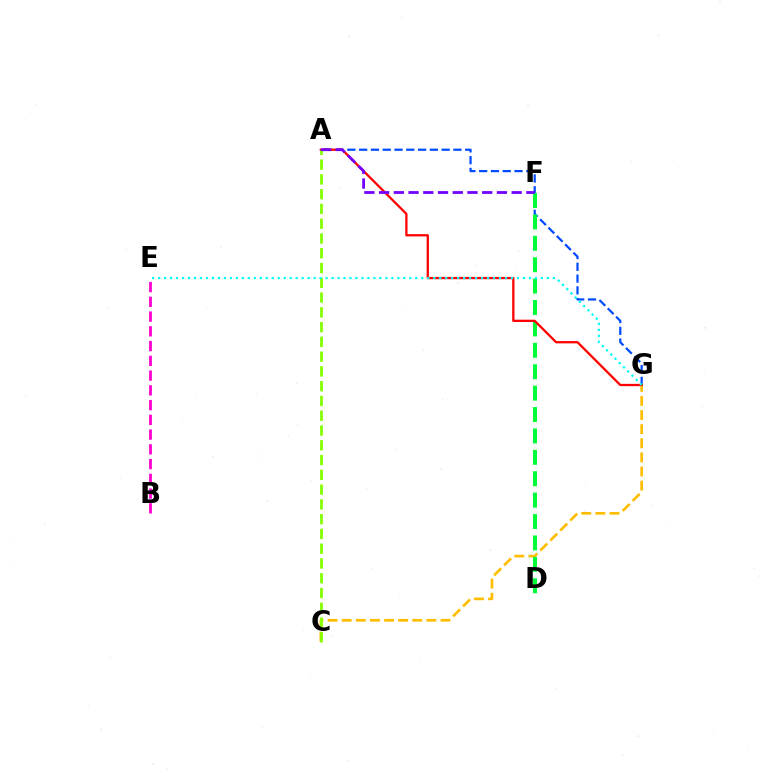{('A', 'G'): [{'color': '#004bff', 'line_style': 'dashed', 'thickness': 1.6}, {'color': '#ff0000', 'line_style': 'solid', 'thickness': 1.64}], ('B', 'E'): [{'color': '#ff00cf', 'line_style': 'dashed', 'thickness': 2.0}], ('C', 'G'): [{'color': '#ffbd00', 'line_style': 'dashed', 'thickness': 1.92}], ('D', 'F'): [{'color': '#00ff39', 'line_style': 'dashed', 'thickness': 2.91}], ('A', 'C'): [{'color': '#84ff00', 'line_style': 'dashed', 'thickness': 2.01}], ('E', 'G'): [{'color': '#00fff6', 'line_style': 'dotted', 'thickness': 1.62}], ('A', 'F'): [{'color': '#7200ff', 'line_style': 'dashed', 'thickness': 2.0}]}